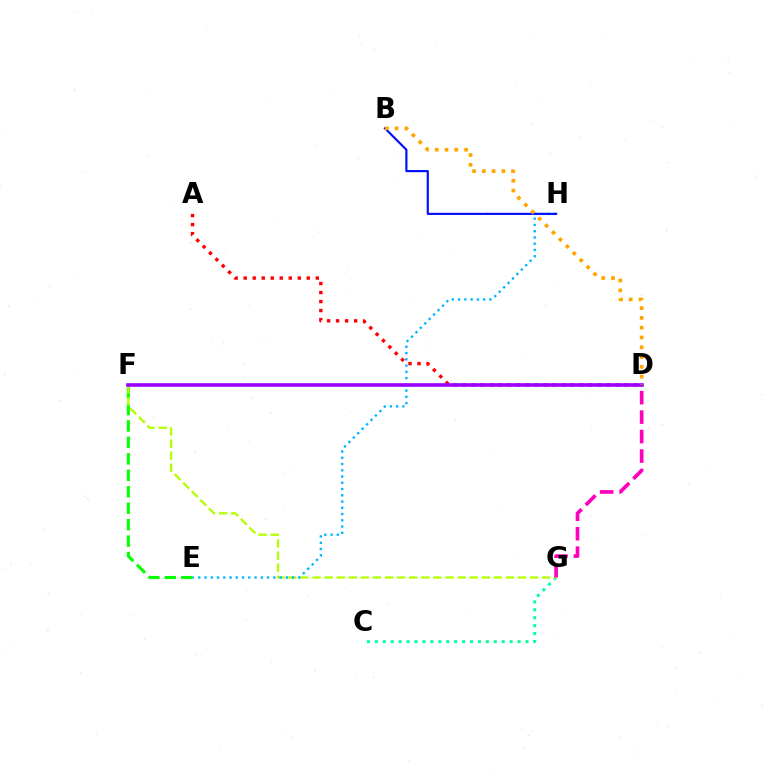{('C', 'G'): [{'color': '#00ff9d', 'line_style': 'dotted', 'thickness': 2.15}], ('E', 'F'): [{'color': '#08ff00', 'line_style': 'dashed', 'thickness': 2.24}], ('F', 'G'): [{'color': '#b3ff00', 'line_style': 'dashed', 'thickness': 1.64}], ('E', 'H'): [{'color': '#00b5ff', 'line_style': 'dotted', 'thickness': 1.7}], ('A', 'D'): [{'color': '#ff0000', 'line_style': 'dotted', 'thickness': 2.45}], ('D', 'F'): [{'color': '#9b00ff', 'line_style': 'solid', 'thickness': 2.62}], ('D', 'G'): [{'color': '#ff00bd', 'line_style': 'dashed', 'thickness': 2.64}], ('B', 'H'): [{'color': '#0010ff', 'line_style': 'solid', 'thickness': 1.56}], ('B', 'D'): [{'color': '#ffa500', 'line_style': 'dotted', 'thickness': 2.66}]}